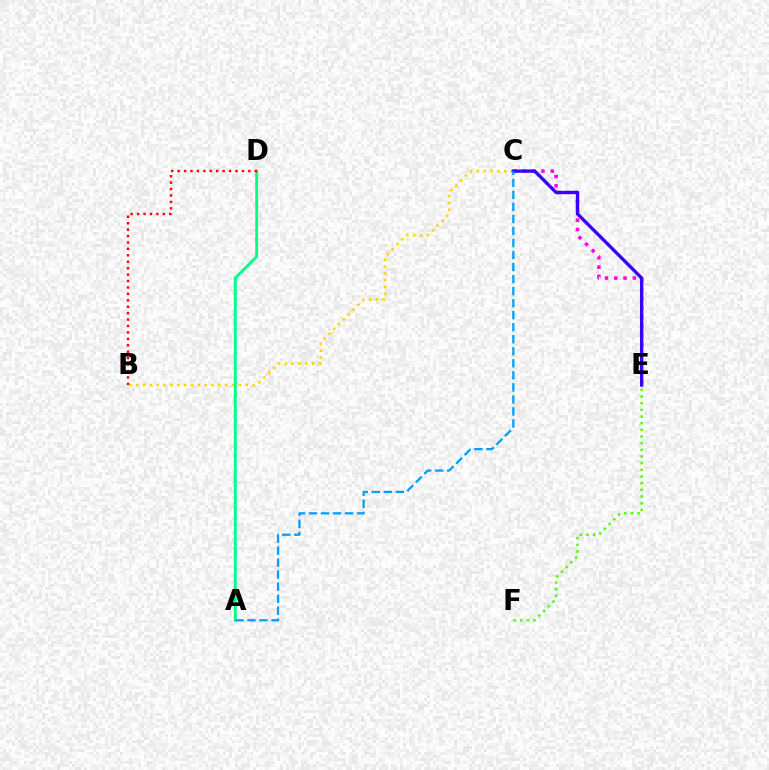{('B', 'C'): [{'color': '#ffd500', 'line_style': 'dotted', 'thickness': 1.86}], ('A', 'D'): [{'color': '#00ff86', 'line_style': 'solid', 'thickness': 2.09}], ('C', 'E'): [{'color': '#ff00ed', 'line_style': 'dotted', 'thickness': 2.52}, {'color': '#3700ff', 'line_style': 'solid', 'thickness': 2.39}], ('A', 'C'): [{'color': '#009eff', 'line_style': 'dashed', 'thickness': 1.63}], ('B', 'D'): [{'color': '#ff0000', 'line_style': 'dotted', 'thickness': 1.75}], ('E', 'F'): [{'color': '#4fff00', 'line_style': 'dotted', 'thickness': 1.81}]}